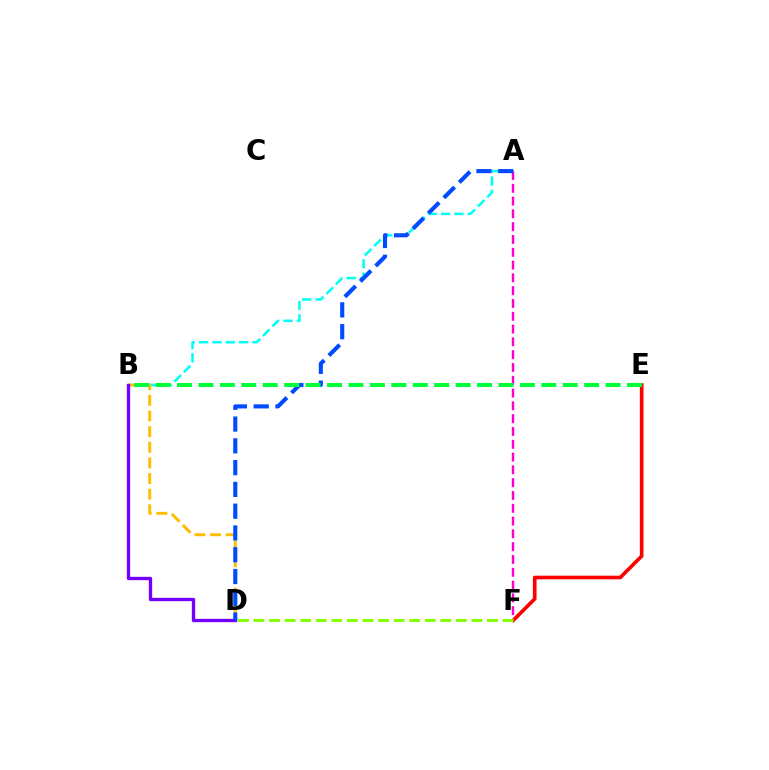{('A', 'B'): [{'color': '#00fff6', 'line_style': 'dashed', 'thickness': 1.81}], ('B', 'D'): [{'color': '#ffbd00', 'line_style': 'dashed', 'thickness': 2.12}, {'color': '#7200ff', 'line_style': 'solid', 'thickness': 2.39}], ('E', 'F'): [{'color': '#ff0000', 'line_style': 'solid', 'thickness': 2.63}], ('A', 'F'): [{'color': '#ff00cf', 'line_style': 'dashed', 'thickness': 1.74}], ('D', 'F'): [{'color': '#84ff00', 'line_style': 'dashed', 'thickness': 2.11}], ('A', 'D'): [{'color': '#004bff', 'line_style': 'dashed', 'thickness': 2.96}], ('B', 'E'): [{'color': '#00ff39', 'line_style': 'dashed', 'thickness': 2.91}]}